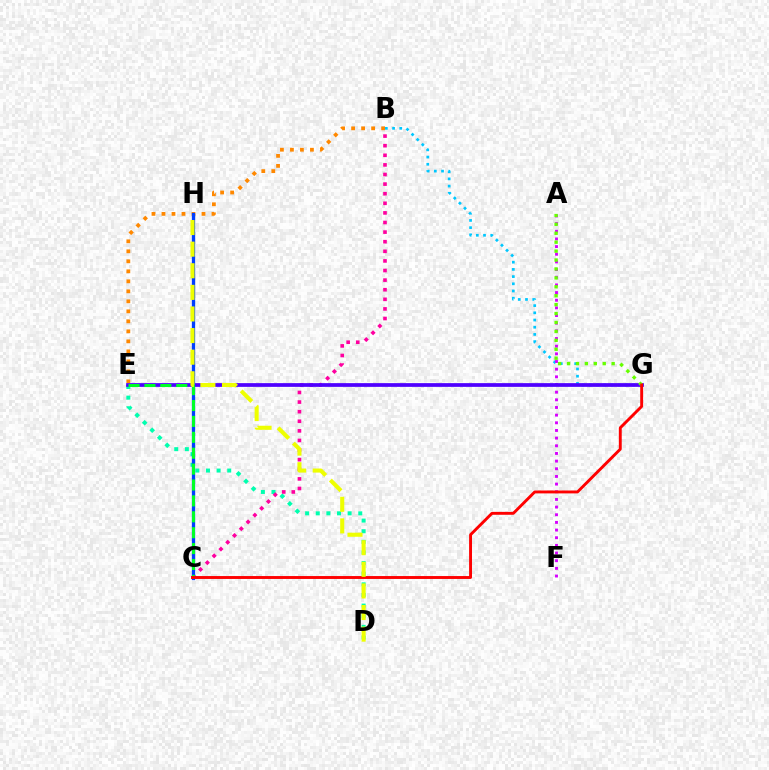{('D', 'E'): [{'color': '#00ffaf', 'line_style': 'dotted', 'thickness': 2.89}], ('B', 'G'): [{'color': '#00c7ff', 'line_style': 'dotted', 'thickness': 1.96}], ('B', 'E'): [{'color': '#ff8800', 'line_style': 'dotted', 'thickness': 2.72}], ('A', 'F'): [{'color': '#d600ff', 'line_style': 'dotted', 'thickness': 2.08}], ('B', 'C'): [{'color': '#ff00a0', 'line_style': 'dotted', 'thickness': 2.61}], ('E', 'G'): [{'color': '#4f00ff', 'line_style': 'solid', 'thickness': 2.68}], ('C', 'H'): [{'color': '#003fff', 'line_style': 'solid', 'thickness': 2.37}], ('C', 'E'): [{'color': '#00ff27', 'line_style': 'dashed', 'thickness': 2.16}], ('A', 'G'): [{'color': '#66ff00', 'line_style': 'dotted', 'thickness': 2.42}], ('C', 'G'): [{'color': '#ff0000', 'line_style': 'solid', 'thickness': 2.09}], ('D', 'H'): [{'color': '#eeff00', 'line_style': 'dashed', 'thickness': 2.93}]}